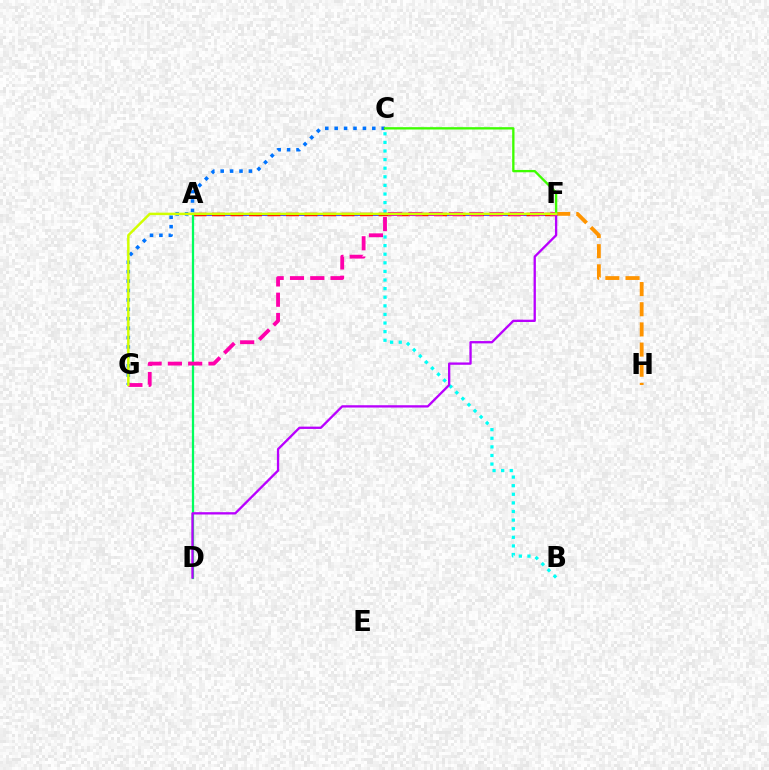{('A', 'F'): [{'color': '#2500ff', 'line_style': 'solid', 'thickness': 1.84}, {'color': '#ff0000', 'line_style': 'dashed', 'thickness': 2.51}], ('B', 'C'): [{'color': '#00fff6', 'line_style': 'dotted', 'thickness': 2.34}], ('C', 'G'): [{'color': '#0074ff', 'line_style': 'dotted', 'thickness': 2.56}], ('A', 'D'): [{'color': '#00ff5c', 'line_style': 'solid', 'thickness': 1.63}], ('F', 'H'): [{'color': '#ff9400', 'line_style': 'dashed', 'thickness': 2.74}], ('D', 'F'): [{'color': '#b900ff', 'line_style': 'solid', 'thickness': 1.67}], ('F', 'G'): [{'color': '#ff00ac', 'line_style': 'dashed', 'thickness': 2.76}, {'color': '#d1ff00', 'line_style': 'solid', 'thickness': 1.78}], ('C', 'F'): [{'color': '#3dff00', 'line_style': 'solid', 'thickness': 1.68}]}